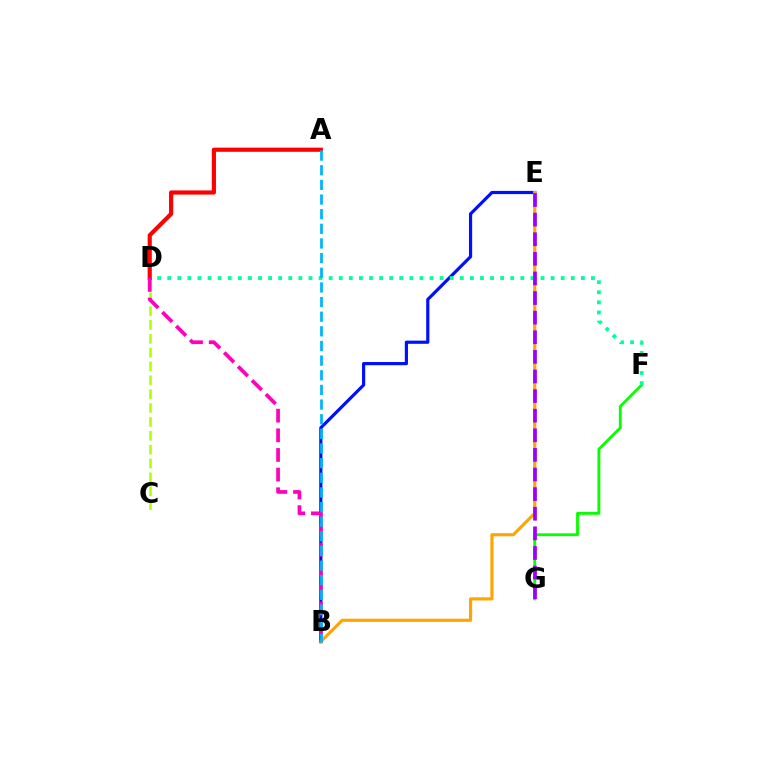{('B', 'E'): [{'color': '#0010ff', 'line_style': 'solid', 'thickness': 2.29}, {'color': '#ffa500', 'line_style': 'solid', 'thickness': 2.26}], ('F', 'G'): [{'color': '#08ff00', 'line_style': 'solid', 'thickness': 2.06}], ('D', 'F'): [{'color': '#00ff9d', 'line_style': 'dotted', 'thickness': 2.74}], ('C', 'D'): [{'color': '#b3ff00', 'line_style': 'dashed', 'thickness': 1.88}], ('A', 'D'): [{'color': '#ff0000', 'line_style': 'solid', 'thickness': 2.99}], ('B', 'D'): [{'color': '#ff00bd', 'line_style': 'dashed', 'thickness': 2.67}], ('E', 'G'): [{'color': '#9b00ff', 'line_style': 'dashed', 'thickness': 2.66}], ('A', 'B'): [{'color': '#00b5ff', 'line_style': 'dashed', 'thickness': 1.99}]}